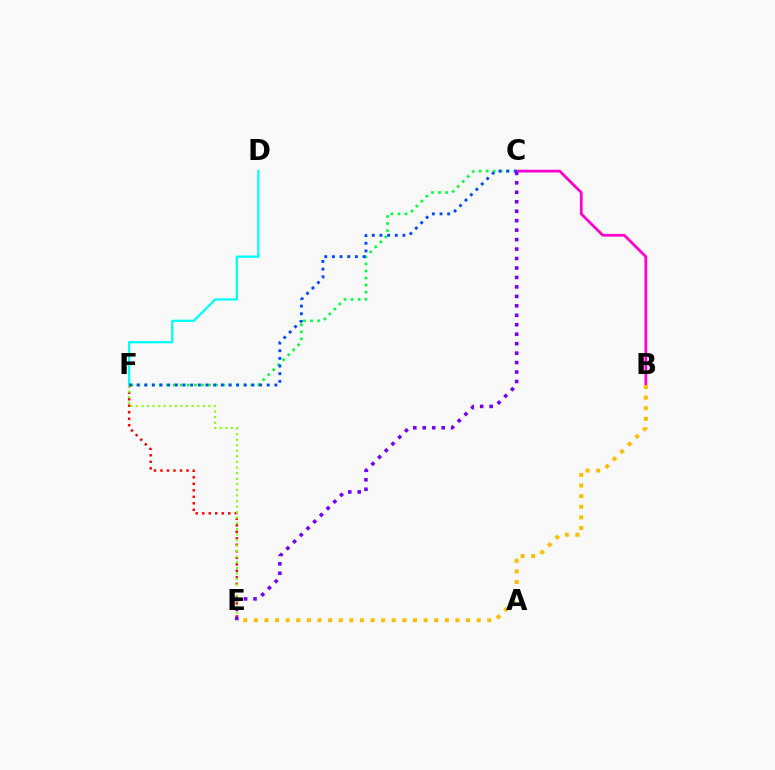{('E', 'F'): [{'color': '#ff0000', 'line_style': 'dotted', 'thickness': 1.77}, {'color': '#84ff00', 'line_style': 'dotted', 'thickness': 1.51}], ('B', 'C'): [{'color': '#ff00cf', 'line_style': 'solid', 'thickness': 1.98}], ('D', 'F'): [{'color': '#00fff6', 'line_style': 'solid', 'thickness': 1.64}], ('C', 'F'): [{'color': '#00ff39', 'line_style': 'dotted', 'thickness': 1.92}, {'color': '#004bff', 'line_style': 'dotted', 'thickness': 2.08}], ('B', 'E'): [{'color': '#ffbd00', 'line_style': 'dotted', 'thickness': 2.88}], ('C', 'E'): [{'color': '#7200ff', 'line_style': 'dotted', 'thickness': 2.57}]}